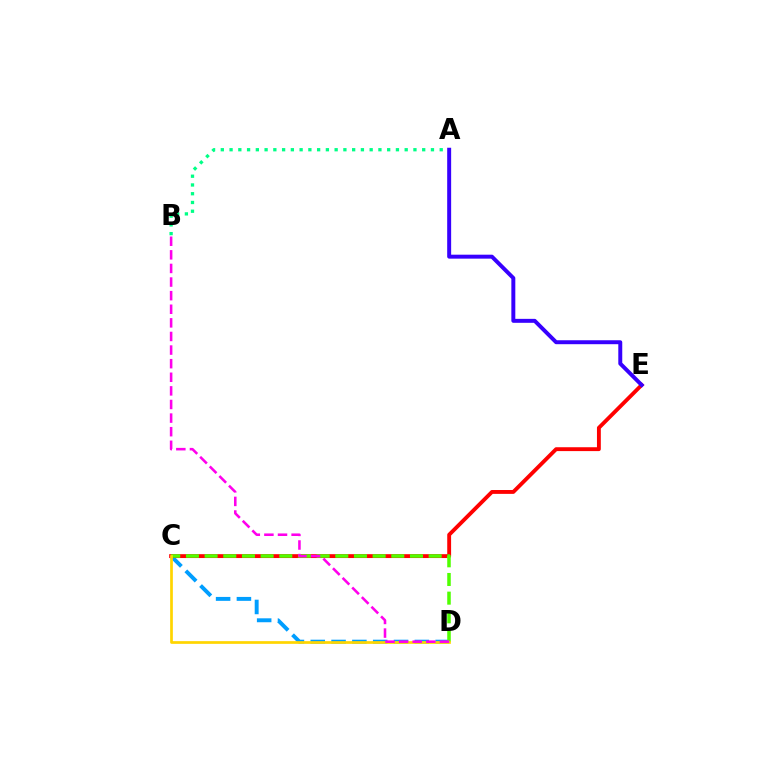{('C', 'D'): [{'color': '#009eff', 'line_style': 'dashed', 'thickness': 2.83}, {'color': '#4fff00', 'line_style': 'dashed', 'thickness': 2.54}, {'color': '#ffd500', 'line_style': 'solid', 'thickness': 1.95}], ('C', 'E'): [{'color': '#ff0000', 'line_style': 'solid', 'thickness': 2.78}], ('A', 'B'): [{'color': '#00ff86', 'line_style': 'dotted', 'thickness': 2.38}], ('B', 'D'): [{'color': '#ff00ed', 'line_style': 'dashed', 'thickness': 1.85}], ('A', 'E'): [{'color': '#3700ff', 'line_style': 'solid', 'thickness': 2.85}]}